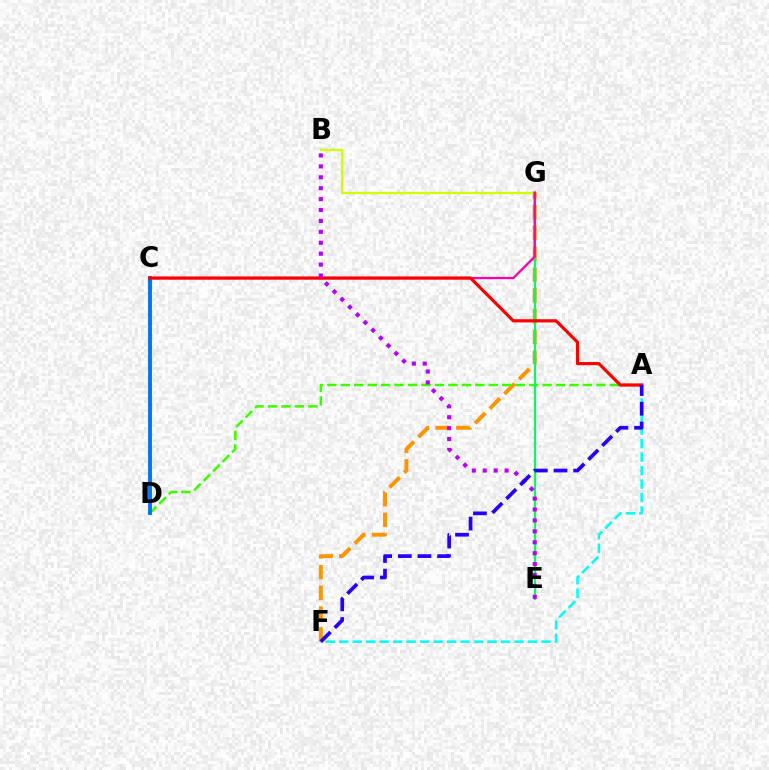{('B', 'G'): [{'color': '#d1ff00', 'line_style': 'solid', 'thickness': 1.65}], ('F', 'G'): [{'color': '#ff9400', 'line_style': 'dashed', 'thickness': 2.82}], ('A', 'D'): [{'color': '#3dff00', 'line_style': 'dashed', 'thickness': 1.83}], ('E', 'G'): [{'color': '#00ff5c', 'line_style': 'solid', 'thickness': 1.57}], ('A', 'F'): [{'color': '#00fff6', 'line_style': 'dashed', 'thickness': 1.83}, {'color': '#2500ff', 'line_style': 'dashed', 'thickness': 2.67}], ('C', 'D'): [{'color': '#0074ff', 'line_style': 'solid', 'thickness': 2.8}], ('C', 'G'): [{'color': '#ff00ac', 'line_style': 'solid', 'thickness': 1.64}], ('A', 'C'): [{'color': '#ff0000', 'line_style': 'solid', 'thickness': 2.29}], ('B', 'E'): [{'color': '#b900ff', 'line_style': 'dotted', 'thickness': 2.97}]}